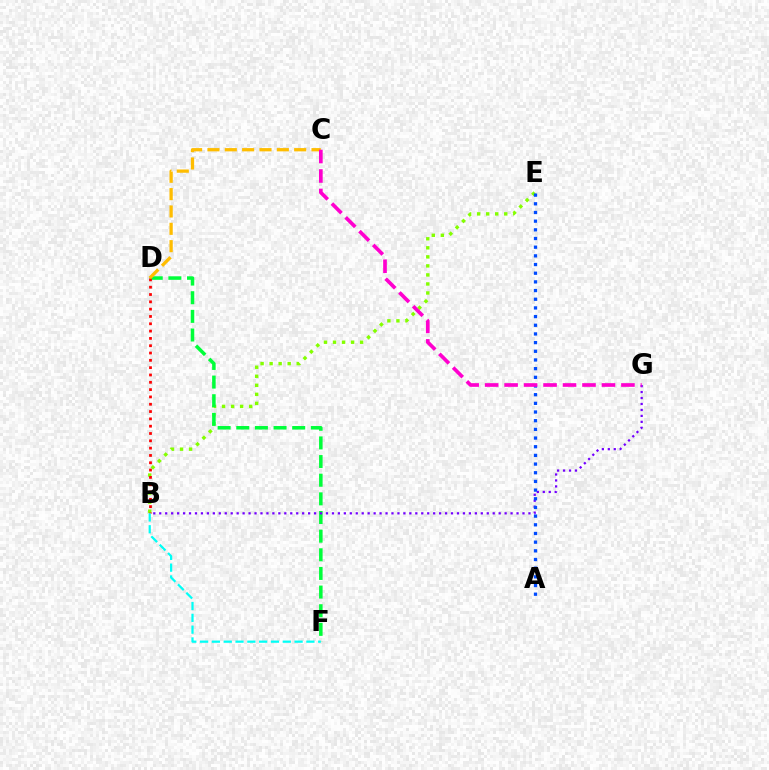{('B', 'E'): [{'color': '#84ff00', 'line_style': 'dotted', 'thickness': 2.45}], ('D', 'F'): [{'color': '#00ff39', 'line_style': 'dashed', 'thickness': 2.53}], ('B', 'G'): [{'color': '#7200ff', 'line_style': 'dotted', 'thickness': 1.62}], ('B', 'D'): [{'color': '#ff0000', 'line_style': 'dotted', 'thickness': 1.99}], ('B', 'F'): [{'color': '#00fff6', 'line_style': 'dashed', 'thickness': 1.6}], ('C', 'D'): [{'color': '#ffbd00', 'line_style': 'dashed', 'thickness': 2.36}], ('A', 'E'): [{'color': '#004bff', 'line_style': 'dotted', 'thickness': 2.36}], ('C', 'G'): [{'color': '#ff00cf', 'line_style': 'dashed', 'thickness': 2.65}]}